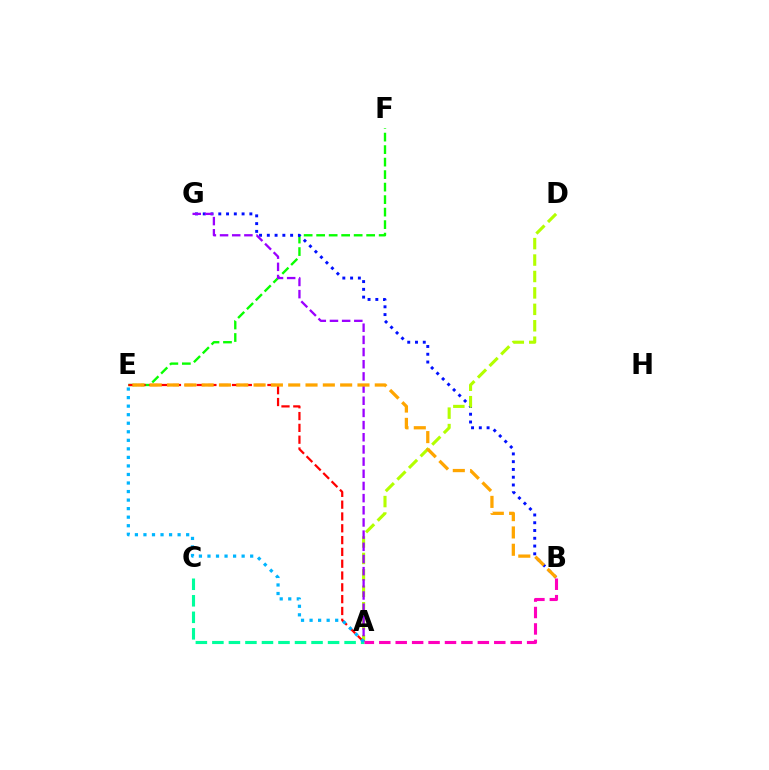{('E', 'F'): [{'color': '#08ff00', 'line_style': 'dashed', 'thickness': 1.7}], ('B', 'G'): [{'color': '#0010ff', 'line_style': 'dotted', 'thickness': 2.11}], ('A', 'D'): [{'color': '#b3ff00', 'line_style': 'dashed', 'thickness': 2.23}], ('A', 'E'): [{'color': '#ff0000', 'line_style': 'dashed', 'thickness': 1.6}, {'color': '#00b5ff', 'line_style': 'dotted', 'thickness': 2.32}], ('A', 'G'): [{'color': '#9b00ff', 'line_style': 'dashed', 'thickness': 1.65}], ('B', 'E'): [{'color': '#ffa500', 'line_style': 'dashed', 'thickness': 2.35}], ('A', 'C'): [{'color': '#00ff9d', 'line_style': 'dashed', 'thickness': 2.24}], ('A', 'B'): [{'color': '#ff00bd', 'line_style': 'dashed', 'thickness': 2.23}]}